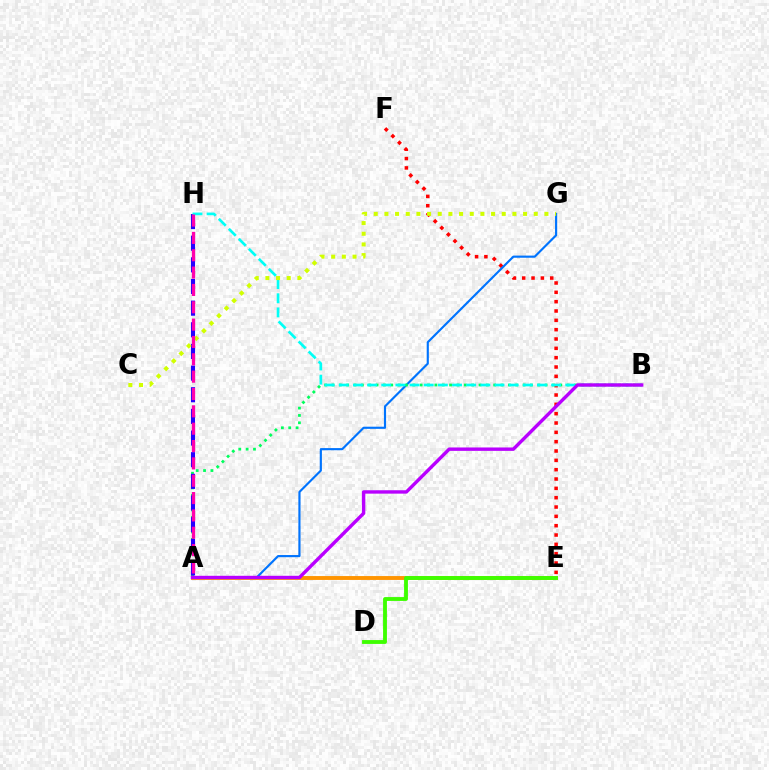{('A', 'E'): [{'color': '#ff9400', 'line_style': 'solid', 'thickness': 2.8}], ('E', 'F'): [{'color': '#ff0000', 'line_style': 'dotted', 'thickness': 2.54}], ('A', 'G'): [{'color': '#0074ff', 'line_style': 'solid', 'thickness': 1.55}], ('A', 'B'): [{'color': '#00ff5c', 'line_style': 'dotted', 'thickness': 2.0}, {'color': '#b900ff', 'line_style': 'solid', 'thickness': 2.45}], ('A', 'H'): [{'color': '#2500ff', 'line_style': 'dashed', 'thickness': 2.94}, {'color': '#ff00ac', 'line_style': 'dashed', 'thickness': 2.36}], ('B', 'H'): [{'color': '#00fff6', 'line_style': 'dashed', 'thickness': 1.92}], ('C', 'G'): [{'color': '#d1ff00', 'line_style': 'dotted', 'thickness': 2.9}], ('D', 'E'): [{'color': '#3dff00', 'line_style': 'solid', 'thickness': 2.77}]}